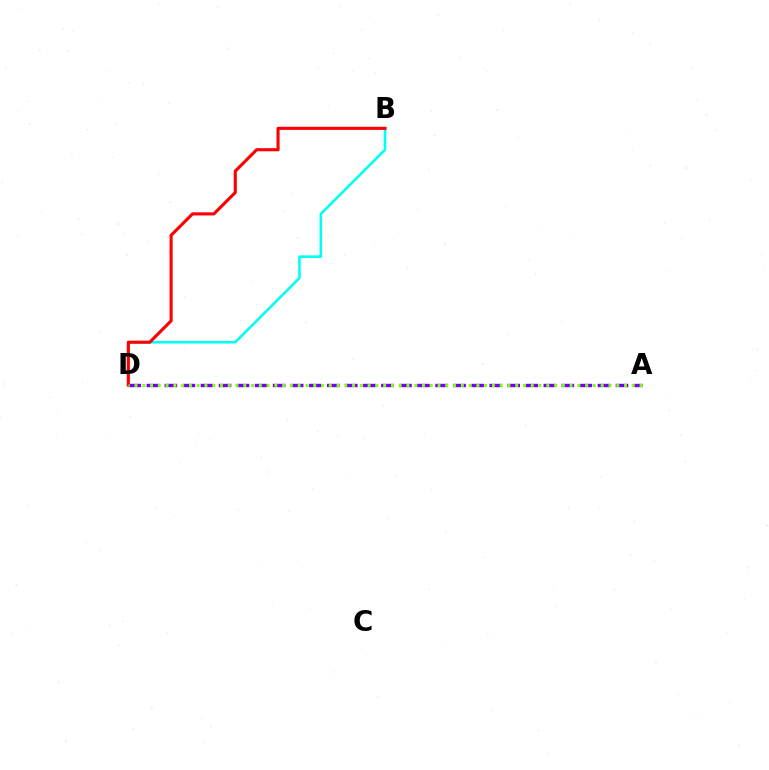{('B', 'D'): [{'color': '#00fff6', 'line_style': 'solid', 'thickness': 1.87}, {'color': '#ff0000', 'line_style': 'solid', 'thickness': 2.24}], ('A', 'D'): [{'color': '#7200ff', 'line_style': 'dashed', 'thickness': 2.45}, {'color': '#84ff00', 'line_style': 'dotted', 'thickness': 2.11}]}